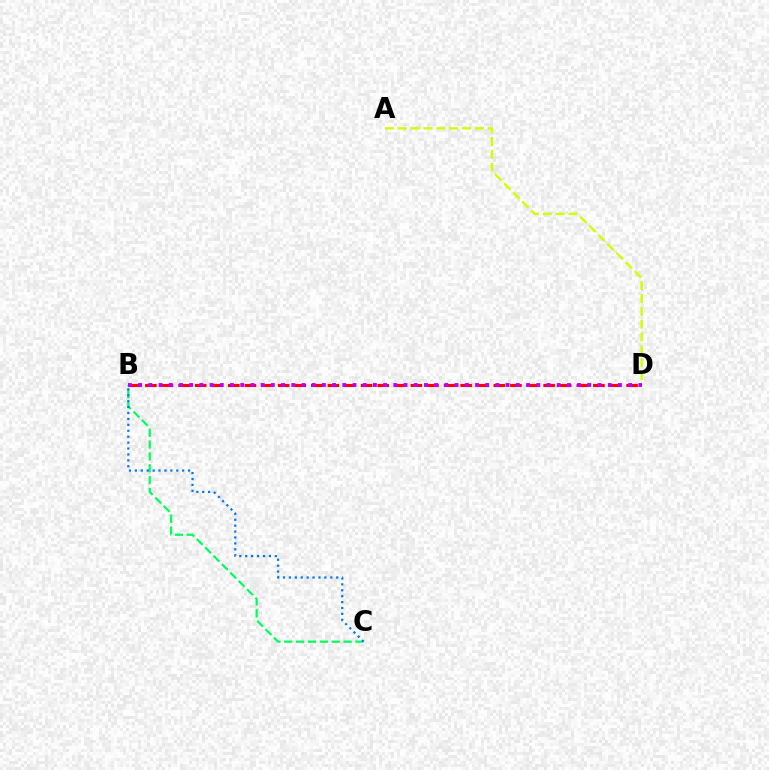{('B', 'C'): [{'color': '#00ff5c', 'line_style': 'dashed', 'thickness': 1.61}, {'color': '#0074ff', 'line_style': 'dotted', 'thickness': 1.61}], ('A', 'D'): [{'color': '#d1ff00', 'line_style': 'dashed', 'thickness': 1.75}], ('B', 'D'): [{'color': '#ff0000', 'line_style': 'dashed', 'thickness': 2.25}, {'color': '#b900ff', 'line_style': 'dotted', 'thickness': 2.77}]}